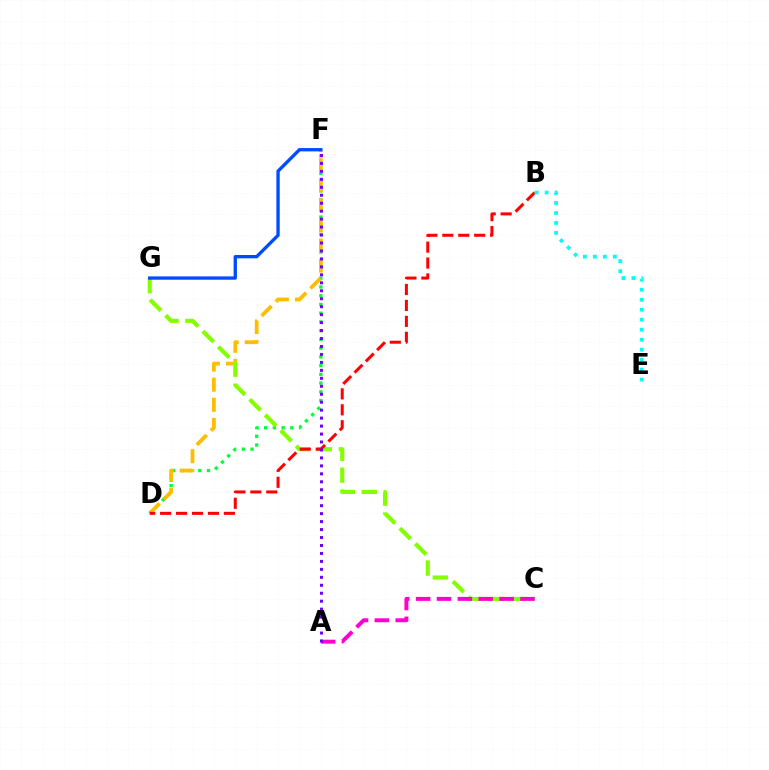{('D', 'F'): [{'color': '#00ff39', 'line_style': 'dotted', 'thickness': 2.37}, {'color': '#ffbd00', 'line_style': 'dashed', 'thickness': 2.73}], ('C', 'G'): [{'color': '#84ff00', 'line_style': 'dashed', 'thickness': 2.98}], ('A', 'C'): [{'color': '#ff00cf', 'line_style': 'dashed', 'thickness': 2.84}], ('B', 'D'): [{'color': '#ff0000', 'line_style': 'dashed', 'thickness': 2.17}], ('A', 'F'): [{'color': '#7200ff', 'line_style': 'dotted', 'thickness': 2.16}], ('B', 'E'): [{'color': '#00fff6', 'line_style': 'dotted', 'thickness': 2.71}], ('F', 'G'): [{'color': '#004bff', 'line_style': 'solid', 'thickness': 2.4}]}